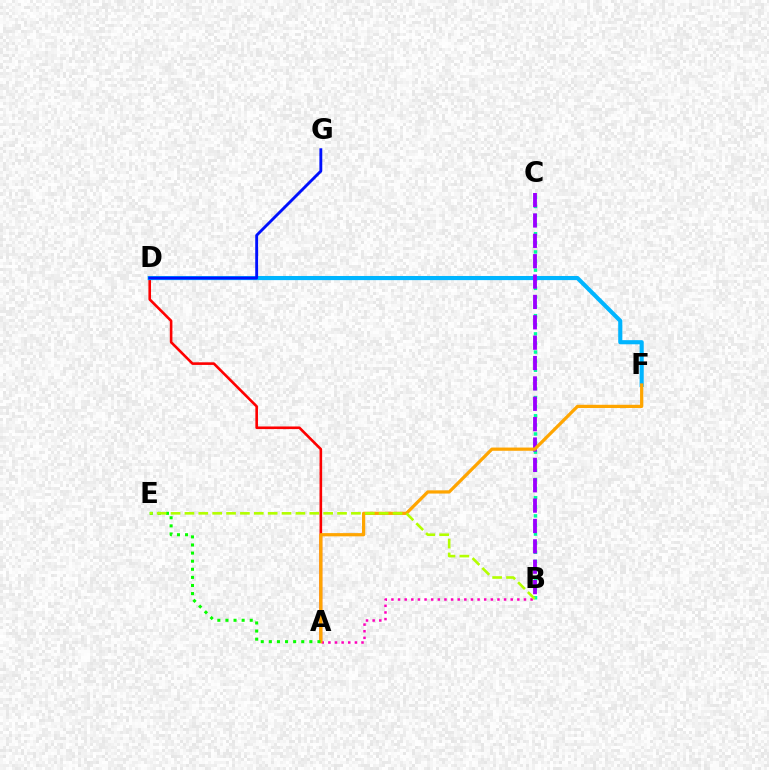{('A', 'B'): [{'color': '#ff00bd', 'line_style': 'dotted', 'thickness': 1.8}], ('A', 'D'): [{'color': '#ff0000', 'line_style': 'solid', 'thickness': 1.88}], ('B', 'C'): [{'color': '#00ff9d', 'line_style': 'dotted', 'thickness': 2.47}, {'color': '#9b00ff', 'line_style': 'dashed', 'thickness': 2.77}], ('D', 'F'): [{'color': '#00b5ff', 'line_style': 'solid', 'thickness': 2.97}], ('A', 'F'): [{'color': '#ffa500', 'line_style': 'solid', 'thickness': 2.32}], ('A', 'E'): [{'color': '#08ff00', 'line_style': 'dotted', 'thickness': 2.2}], ('D', 'G'): [{'color': '#0010ff', 'line_style': 'solid', 'thickness': 2.07}], ('B', 'E'): [{'color': '#b3ff00', 'line_style': 'dashed', 'thickness': 1.88}]}